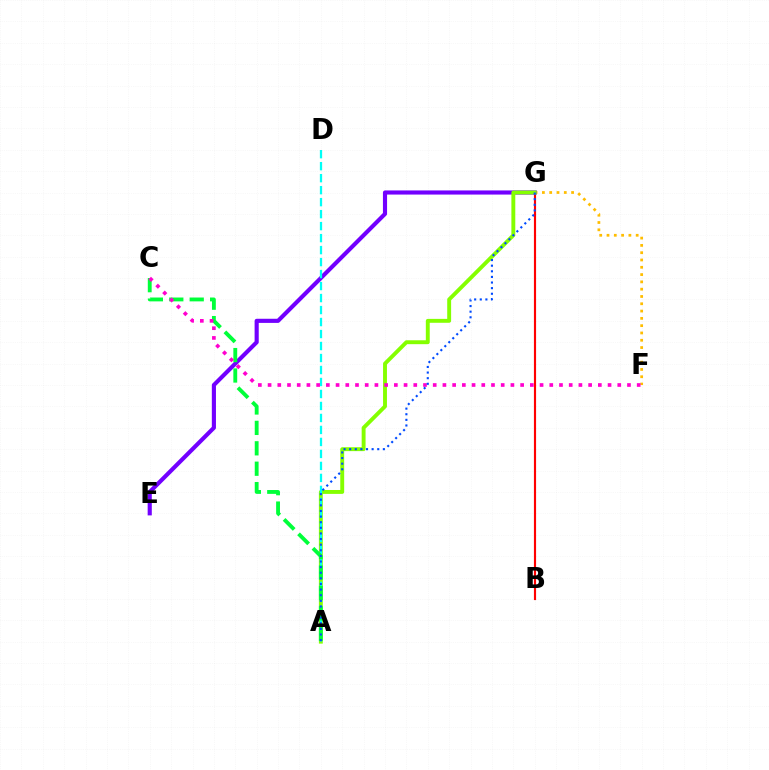{('F', 'G'): [{'color': '#ffbd00', 'line_style': 'dotted', 'thickness': 1.98}], ('B', 'G'): [{'color': '#ff0000', 'line_style': 'solid', 'thickness': 1.55}], ('E', 'G'): [{'color': '#7200ff', 'line_style': 'solid', 'thickness': 2.98}], ('A', 'G'): [{'color': '#84ff00', 'line_style': 'solid', 'thickness': 2.81}, {'color': '#004bff', 'line_style': 'dotted', 'thickness': 1.53}], ('A', 'D'): [{'color': '#00fff6', 'line_style': 'dashed', 'thickness': 1.63}], ('A', 'C'): [{'color': '#00ff39', 'line_style': 'dashed', 'thickness': 2.77}], ('C', 'F'): [{'color': '#ff00cf', 'line_style': 'dotted', 'thickness': 2.64}]}